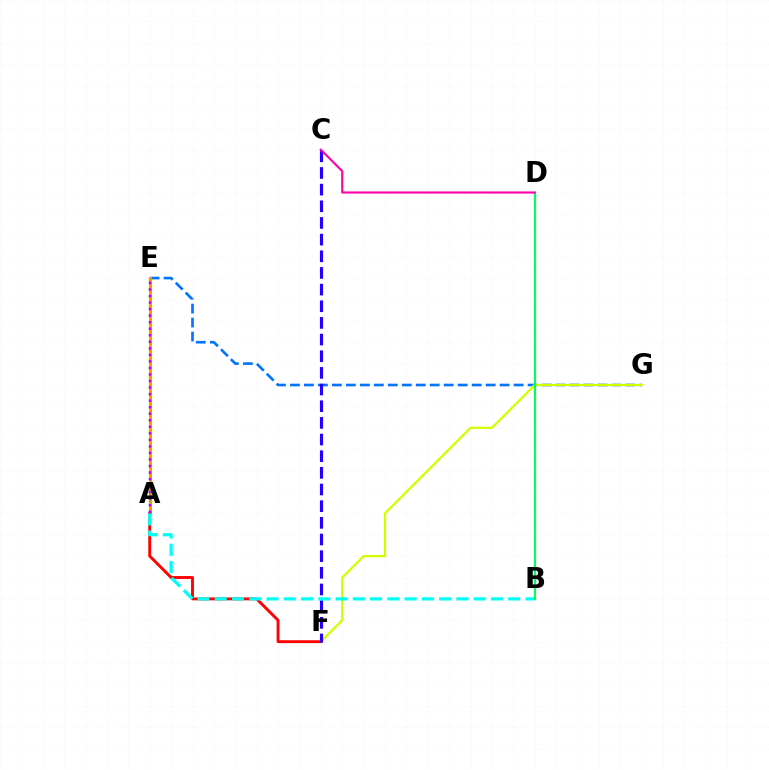{('A', 'E'): [{'color': '#3dff00', 'line_style': 'dotted', 'thickness': 2.41}, {'color': '#ff9400', 'line_style': 'solid', 'thickness': 2.1}, {'color': '#b900ff', 'line_style': 'dotted', 'thickness': 1.78}], ('E', 'G'): [{'color': '#0074ff', 'line_style': 'dashed', 'thickness': 1.9}], ('F', 'G'): [{'color': '#d1ff00', 'line_style': 'solid', 'thickness': 1.64}], ('A', 'F'): [{'color': '#ff0000', 'line_style': 'solid', 'thickness': 2.07}], ('C', 'F'): [{'color': '#2500ff', 'line_style': 'dashed', 'thickness': 2.26}], ('A', 'B'): [{'color': '#00fff6', 'line_style': 'dashed', 'thickness': 2.34}], ('B', 'D'): [{'color': '#00ff5c', 'line_style': 'solid', 'thickness': 1.57}], ('C', 'D'): [{'color': '#ff00ac', 'line_style': 'solid', 'thickness': 1.53}]}